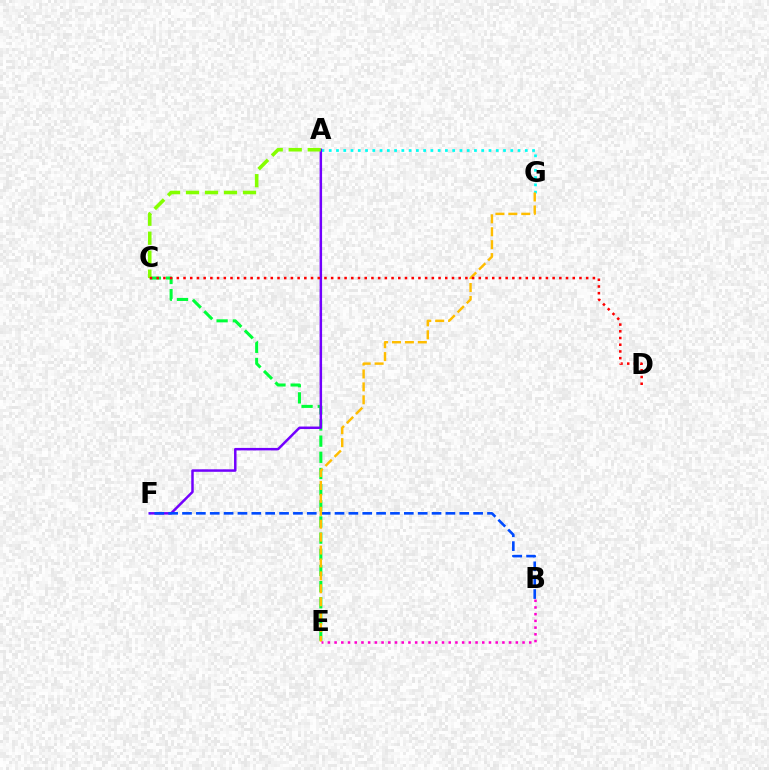{('A', 'G'): [{'color': '#00fff6', 'line_style': 'dotted', 'thickness': 1.97}], ('C', 'E'): [{'color': '#00ff39', 'line_style': 'dashed', 'thickness': 2.2}], ('A', 'F'): [{'color': '#7200ff', 'line_style': 'solid', 'thickness': 1.79}], ('B', 'F'): [{'color': '#004bff', 'line_style': 'dashed', 'thickness': 1.88}], ('E', 'G'): [{'color': '#ffbd00', 'line_style': 'dashed', 'thickness': 1.76}], ('A', 'C'): [{'color': '#84ff00', 'line_style': 'dashed', 'thickness': 2.58}], ('C', 'D'): [{'color': '#ff0000', 'line_style': 'dotted', 'thickness': 1.82}], ('B', 'E'): [{'color': '#ff00cf', 'line_style': 'dotted', 'thickness': 1.82}]}